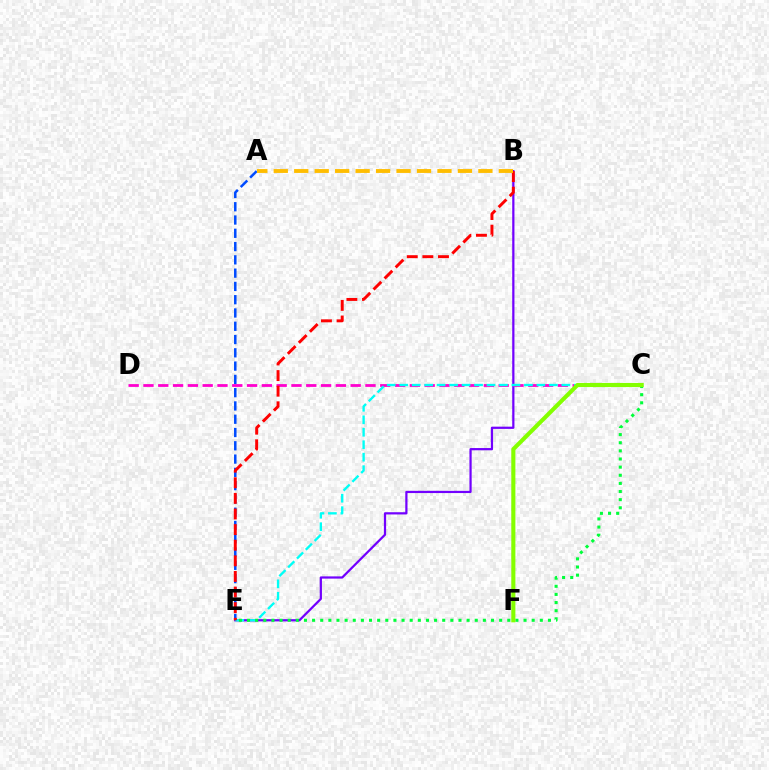{('B', 'E'): [{'color': '#7200ff', 'line_style': 'solid', 'thickness': 1.61}, {'color': '#ff0000', 'line_style': 'dashed', 'thickness': 2.12}], ('C', 'D'): [{'color': '#ff00cf', 'line_style': 'dashed', 'thickness': 2.01}], ('C', 'E'): [{'color': '#00fff6', 'line_style': 'dashed', 'thickness': 1.69}, {'color': '#00ff39', 'line_style': 'dotted', 'thickness': 2.21}], ('A', 'E'): [{'color': '#004bff', 'line_style': 'dashed', 'thickness': 1.8}], ('C', 'F'): [{'color': '#84ff00', 'line_style': 'solid', 'thickness': 2.95}], ('A', 'B'): [{'color': '#ffbd00', 'line_style': 'dashed', 'thickness': 2.78}]}